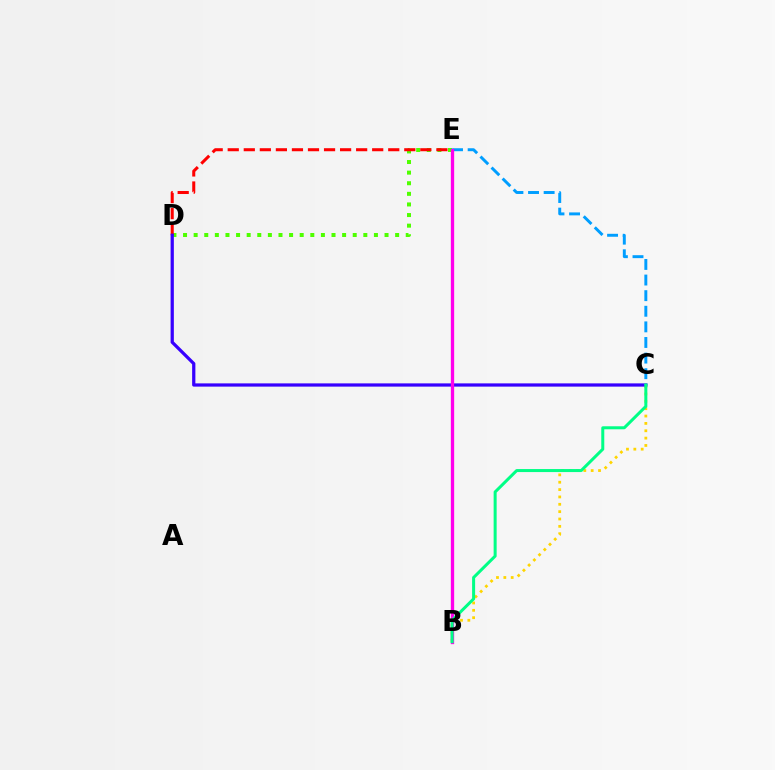{('D', 'E'): [{'color': '#4fff00', 'line_style': 'dotted', 'thickness': 2.88}, {'color': '#ff0000', 'line_style': 'dashed', 'thickness': 2.18}], ('B', 'C'): [{'color': '#ffd500', 'line_style': 'dotted', 'thickness': 2.0}, {'color': '#00ff86', 'line_style': 'solid', 'thickness': 2.17}], ('C', 'D'): [{'color': '#3700ff', 'line_style': 'solid', 'thickness': 2.34}], ('C', 'E'): [{'color': '#009eff', 'line_style': 'dashed', 'thickness': 2.12}], ('B', 'E'): [{'color': '#ff00ed', 'line_style': 'solid', 'thickness': 2.38}]}